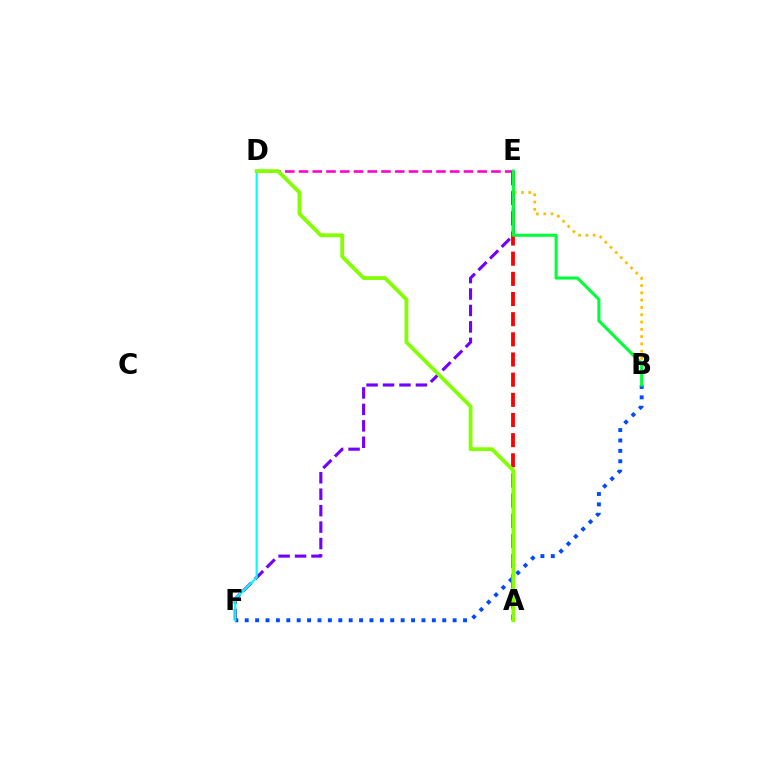{('B', 'F'): [{'color': '#004bff', 'line_style': 'dotted', 'thickness': 2.82}], ('E', 'F'): [{'color': '#7200ff', 'line_style': 'dashed', 'thickness': 2.23}], ('D', 'E'): [{'color': '#ff00cf', 'line_style': 'dashed', 'thickness': 1.87}], ('B', 'E'): [{'color': '#ffbd00', 'line_style': 'dotted', 'thickness': 1.98}, {'color': '#00ff39', 'line_style': 'solid', 'thickness': 2.2}], ('A', 'E'): [{'color': '#ff0000', 'line_style': 'dashed', 'thickness': 2.74}], ('D', 'F'): [{'color': '#00fff6', 'line_style': 'solid', 'thickness': 1.59}], ('A', 'D'): [{'color': '#84ff00', 'line_style': 'solid', 'thickness': 2.73}]}